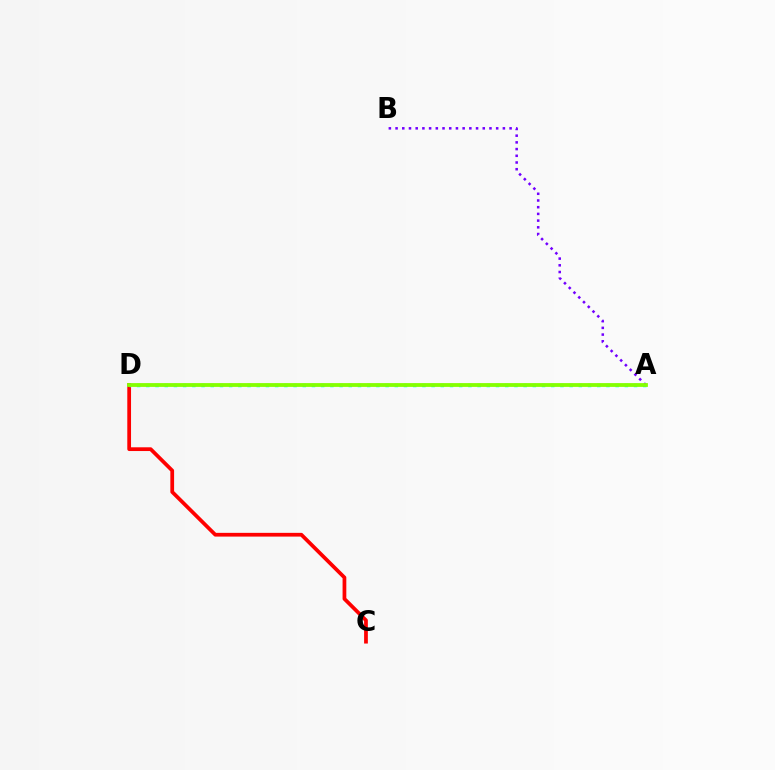{('C', 'D'): [{'color': '#ff0000', 'line_style': 'solid', 'thickness': 2.69}], ('A', 'B'): [{'color': '#7200ff', 'line_style': 'dotted', 'thickness': 1.82}], ('A', 'D'): [{'color': '#00fff6', 'line_style': 'dotted', 'thickness': 2.5}, {'color': '#84ff00', 'line_style': 'solid', 'thickness': 2.73}]}